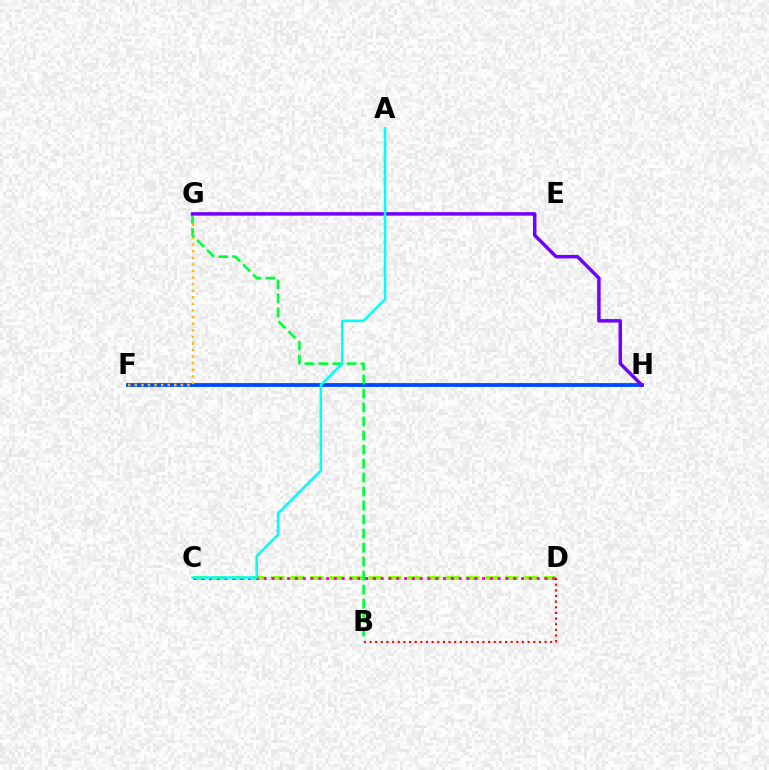{('C', 'D'): [{'color': '#84ff00', 'line_style': 'dashed', 'thickness': 2.65}, {'color': '#ff00cf', 'line_style': 'dotted', 'thickness': 2.12}], ('F', 'H'): [{'color': '#004bff', 'line_style': 'solid', 'thickness': 2.76}], ('B', 'D'): [{'color': '#ff0000', 'line_style': 'dotted', 'thickness': 1.53}], ('F', 'G'): [{'color': '#ffbd00', 'line_style': 'dotted', 'thickness': 1.79}], ('B', 'G'): [{'color': '#00ff39', 'line_style': 'dashed', 'thickness': 1.9}], ('G', 'H'): [{'color': '#7200ff', 'line_style': 'solid', 'thickness': 2.51}], ('A', 'C'): [{'color': '#00fff6', 'line_style': 'solid', 'thickness': 1.83}]}